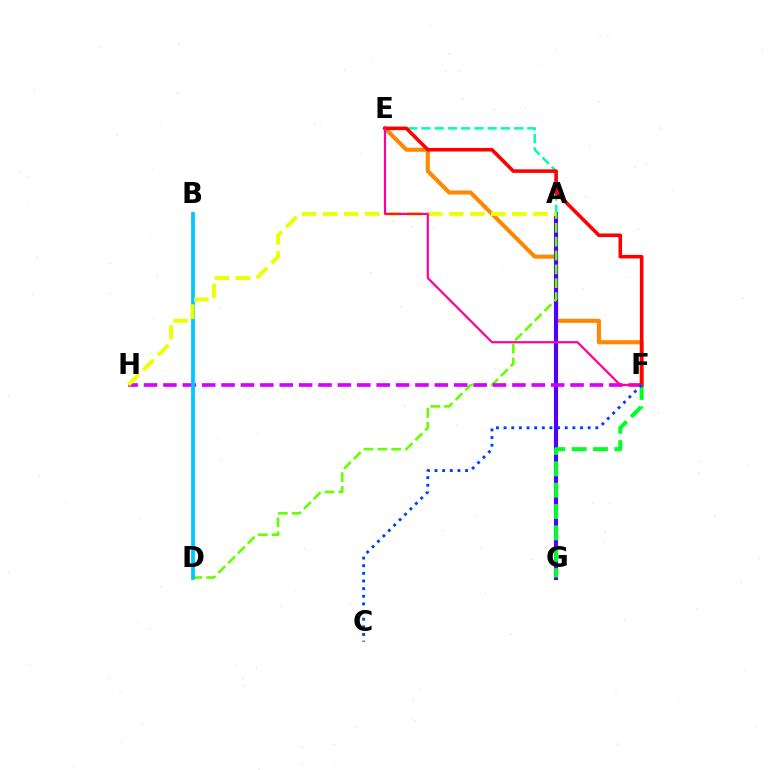{('E', 'F'): [{'color': '#ff8800', 'line_style': 'solid', 'thickness': 2.93}, {'color': '#ff0000', 'line_style': 'solid', 'thickness': 2.57}, {'color': '#ff00a0', 'line_style': 'solid', 'thickness': 1.58}], ('A', 'G'): [{'color': '#4f00ff', 'line_style': 'solid', 'thickness': 2.97}], ('A', 'E'): [{'color': '#00ffaf', 'line_style': 'dashed', 'thickness': 1.8}], ('A', 'D'): [{'color': '#66ff00', 'line_style': 'dashed', 'thickness': 1.88}], ('F', 'H'): [{'color': '#d600ff', 'line_style': 'dashed', 'thickness': 2.63}], ('B', 'D'): [{'color': '#00c7ff', 'line_style': 'solid', 'thickness': 2.71}], ('F', 'G'): [{'color': '#00ff27', 'line_style': 'dashed', 'thickness': 2.9}], ('A', 'H'): [{'color': '#eeff00', 'line_style': 'dashed', 'thickness': 2.86}], ('C', 'F'): [{'color': '#003fff', 'line_style': 'dotted', 'thickness': 2.08}]}